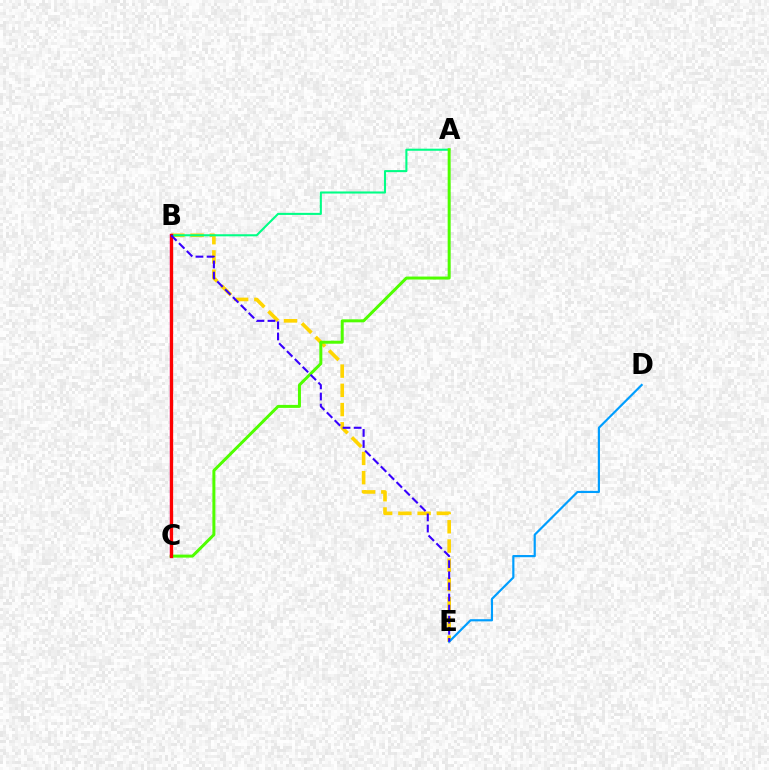{('B', 'E'): [{'color': '#ffd500', 'line_style': 'dashed', 'thickness': 2.61}, {'color': '#3700ff', 'line_style': 'dashed', 'thickness': 1.51}], ('D', 'E'): [{'color': '#009eff', 'line_style': 'solid', 'thickness': 1.57}], ('A', 'B'): [{'color': '#00ff86', 'line_style': 'solid', 'thickness': 1.5}], ('A', 'C'): [{'color': '#4fff00', 'line_style': 'solid', 'thickness': 2.15}], ('B', 'C'): [{'color': '#ff00ed', 'line_style': 'solid', 'thickness': 1.61}, {'color': '#ff0000', 'line_style': 'solid', 'thickness': 2.36}]}